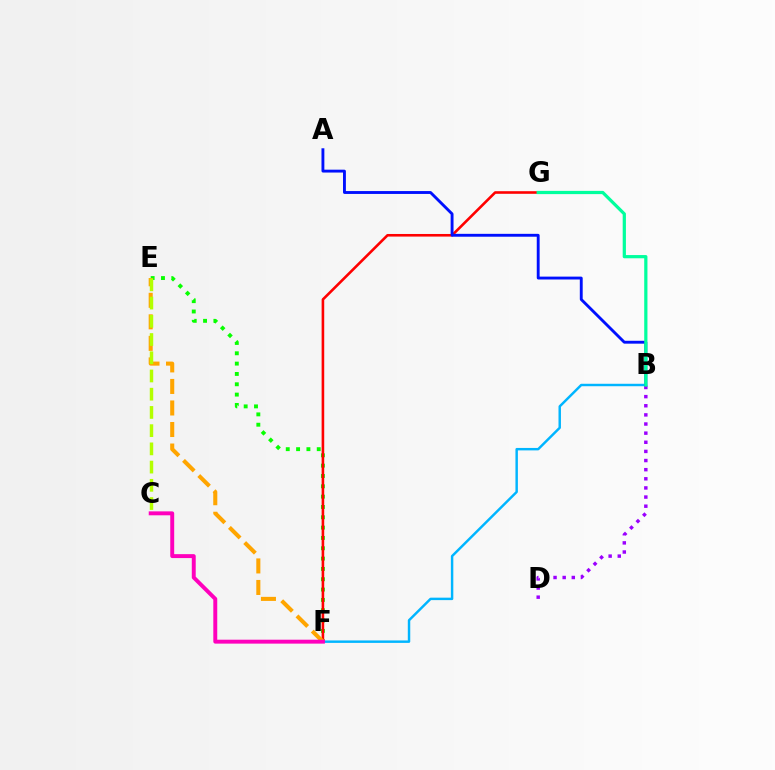{('E', 'F'): [{'color': '#08ff00', 'line_style': 'dotted', 'thickness': 2.81}, {'color': '#ffa500', 'line_style': 'dashed', 'thickness': 2.93}], ('B', 'F'): [{'color': '#00b5ff', 'line_style': 'solid', 'thickness': 1.76}], ('F', 'G'): [{'color': '#ff0000', 'line_style': 'solid', 'thickness': 1.87}], ('C', 'E'): [{'color': '#b3ff00', 'line_style': 'dashed', 'thickness': 2.48}], ('A', 'B'): [{'color': '#0010ff', 'line_style': 'solid', 'thickness': 2.07}], ('C', 'F'): [{'color': '#ff00bd', 'line_style': 'solid', 'thickness': 2.83}], ('B', 'D'): [{'color': '#9b00ff', 'line_style': 'dotted', 'thickness': 2.48}], ('B', 'G'): [{'color': '#00ff9d', 'line_style': 'solid', 'thickness': 2.32}]}